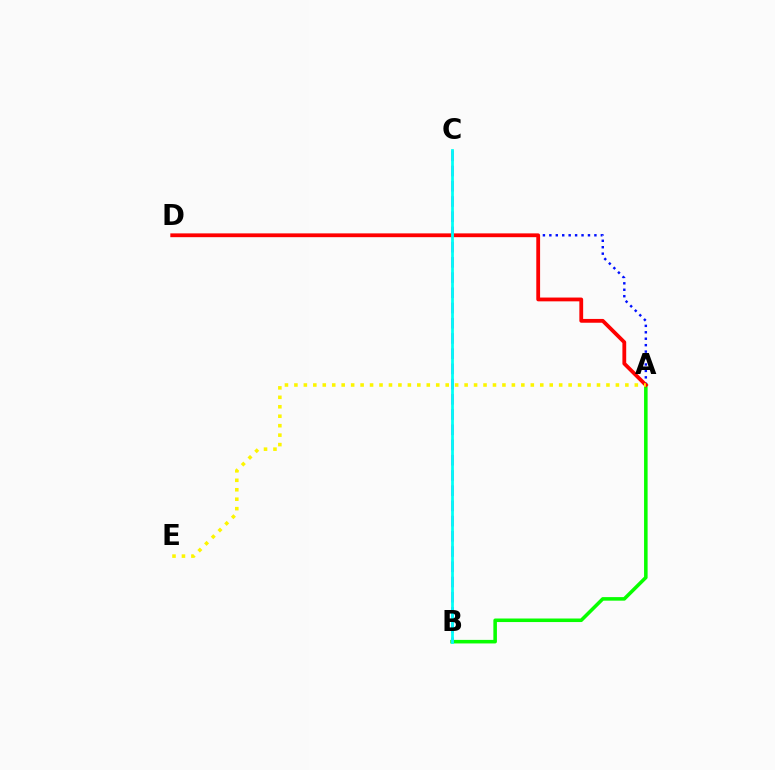{('A', 'B'): [{'color': '#08ff00', 'line_style': 'solid', 'thickness': 2.56}], ('A', 'D'): [{'color': '#0010ff', 'line_style': 'dotted', 'thickness': 1.75}, {'color': '#ff0000', 'line_style': 'solid', 'thickness': 2.73}], ('B', 'C'): [{'color': '#ee00ff', 'line_style': 'dashed', 'thickness': 2.07}, {'color': '#00fff6', 'line_style': 'solid', 'thickness': 2.0}], ('A', 'E'): [{'color': '#fcf500', 'line_style': 'dotted', 'thickness': 2.57}]}